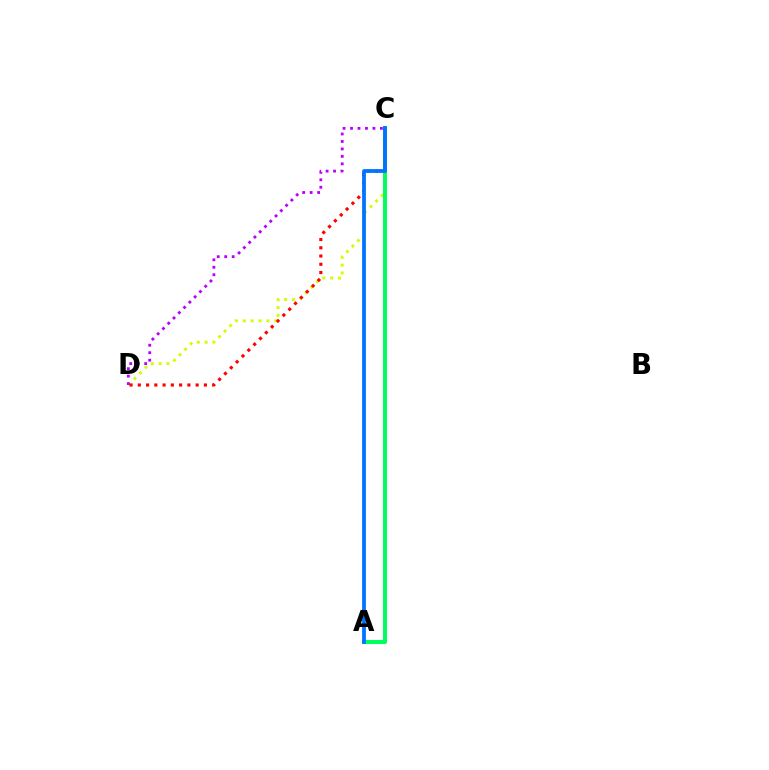{('C', 'D'): [{'color': '#d1ff00', 'line_style': 'dotted', 'thickness': 2.13}, {'color': '#ff0000', 'line_style': 'dotted', 'thickness': 2.24}, {'color': '#b900ff', 'line_style': 'dotted', 'thickness': 2.03}], ('A', 'C'): [{'color': '#00ff5c', 'line_style': 'solid', 'thickness': 2.9}, {'color': '#0074ff', 'line_style': 'solid', 'thickness': 2.72}]}